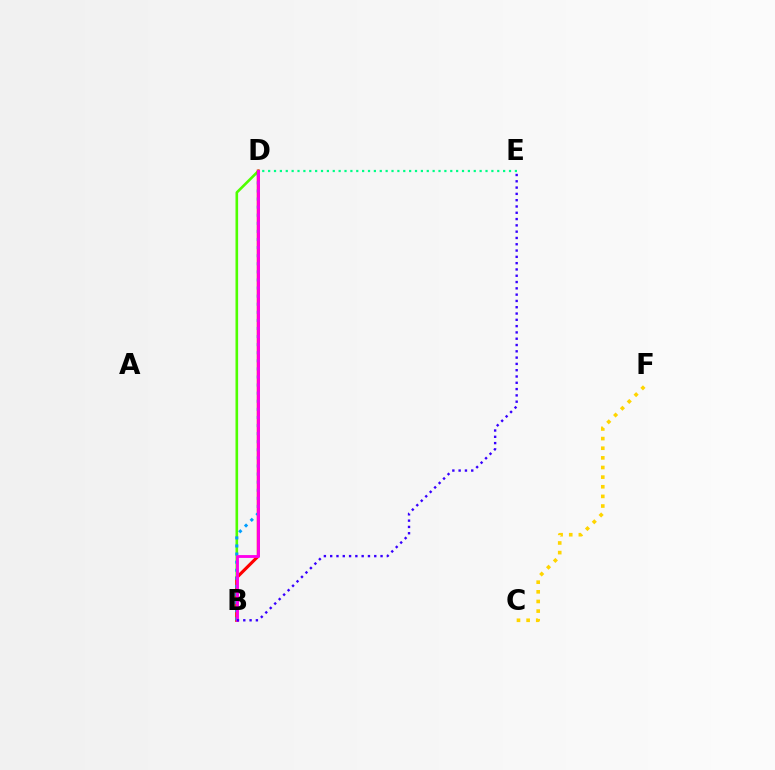{('B', 'D'): [{'color': '#4fff00', 'line_style': 'solid', 'thickness': 1.89}, {'color': '#ff0000', 'line_style': 'solid', 'thickness': 2.25}, {'color': '#009eff', 'line_style': 'dotted', 'thickness': 2.2}, {'color': '#ff00ed', 'line_style': 'solid', 'thickness': 2.05}], ('D', 'E'): [{'color': '#00ff86', 'line_style': 'dotted', 'thickness': 1.6}], ('C', 'F'): [{'color': '#ffd500', 'line_style': 'dotted', 'thickness': 2.62}], ('B', 'E'): [{'color': '#3700ff', 'line_style': 'dotted', 'thickness': 1.71}]}